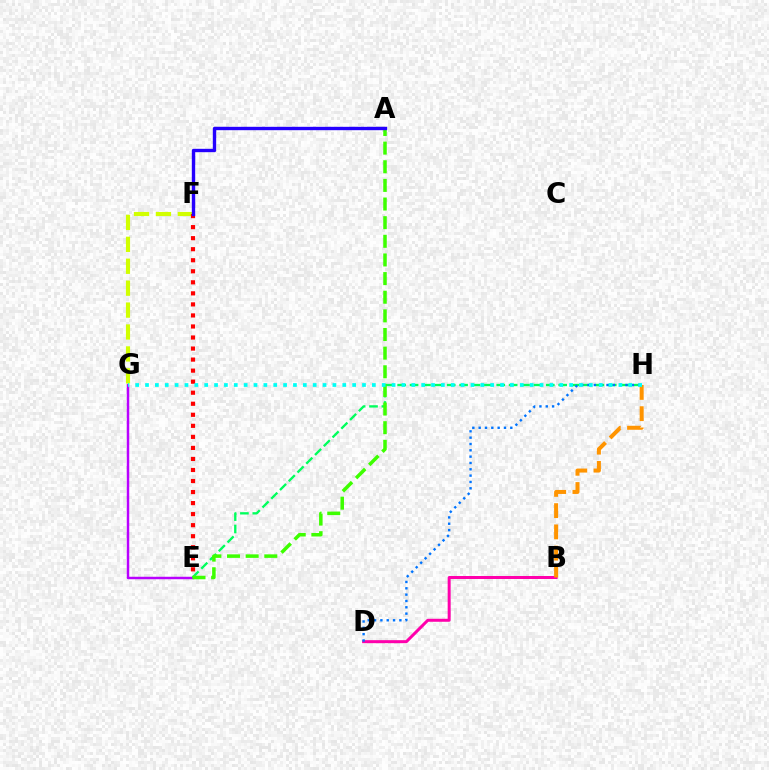{('B', 'D'): [{'color': '#ff00ac', 'line_style': 'solid', 'thickness': 2.16}], ('E', 'G'): [{'color': '#b900ff', 'line_style': 'solid', 'thickness': 1.78}], ('F', 'G'): [{'color': '#d1ff00', 'line_style': 'dashed', 'thickness': 2.98}], ('E', 'H'): [{'color': '#00ff5c', 'line_style': 'dashed', 'thickness': 1.68}], ('E', 'F'): [{'color': '#ff0000', 'line_style': 'dotted', 'thickness': 3.0}], ('D', 'H'): [{'color': '#0074ff', 'line_style': 'dotted', 'thickness': 1.72}], ('B', 'H'): [{'color': '#ff9400', 'line_style': 'dashed', 'thickness': 2.89}], ('A', 'E'): [{'color': '#3dff00', 'line_style': 'dashed', 'thickness': 2.53}], ('G', 'H'): [{'color': '#00fff6', 'line_style': 'dotted', 'thickness': 2.68}], ('A', 'F'): [{'color': '#2500ff', 'line_style': 'solid', 'thickness': 2.43}]}